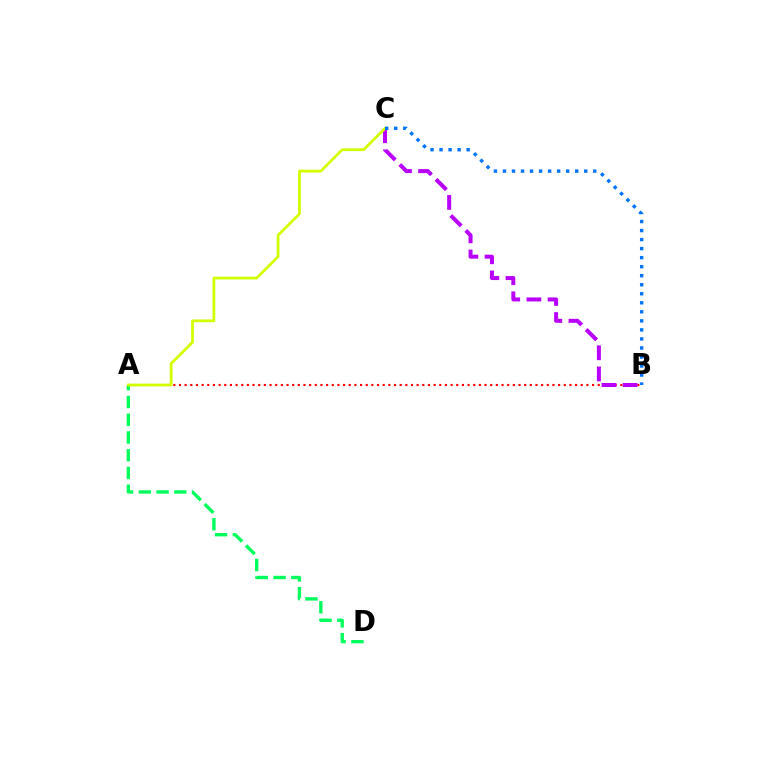{('A', 'B'): [{'color': '#ff0000', 'line_style': 'dotted', 'thickness': 1.54}], ('B', 'C'): [{'color': '#b900ff', 'line_style': 'dashed', 'thickness': 2.87}, {'color': '#0074ff', 'line_style': 'dotted', 'thickness': 2.45}], ('A', 'D'): [{'color': '#00ff5c', 'line_style': 'dashed', 'thickness': 2.41}], ('A', 'C'): [{'color': '#d1ff00', 'line_style': 'solid', 'thickness': 1.99}]}